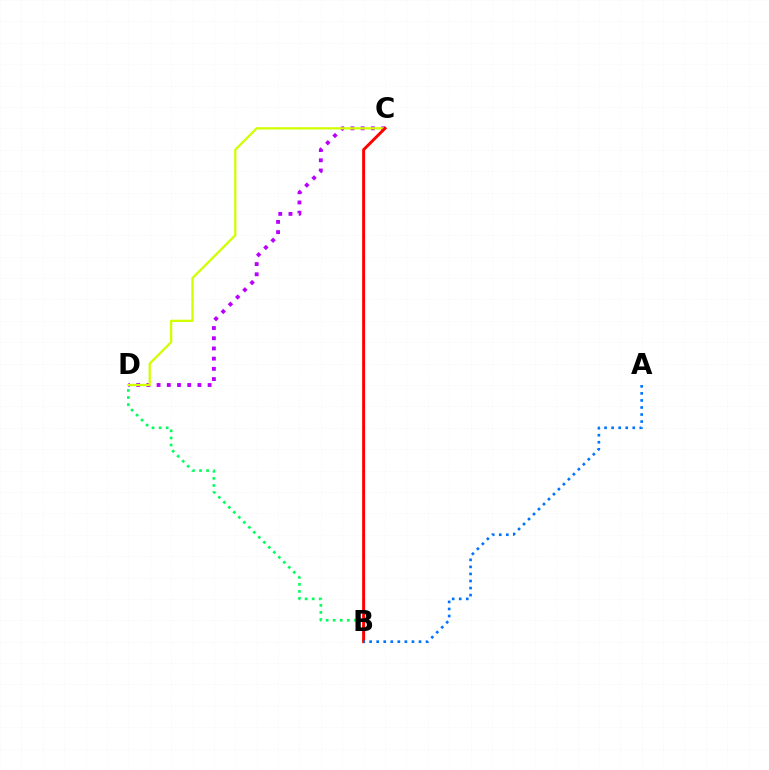{('C', 'D'): [{'color': '#b900ff', 'line_style': 'dotted', 'thickness': 2.77}, {'color': '#d1ff00', 'line_style': 'solid', 'thickness': 1.64}], ('B', 'D'): [{'color': '#00ff5c', 'line_style': 'dotted', 'thickness': 1.92}], ('B', 'C'): [{'color': '#ff0000', 'line_style': 'solid', 'thickness': 2.12}], ('A', 'B'): [{'color': '#0074ff', 'line_style': 'dotted', 'thickness': 1.92}]}